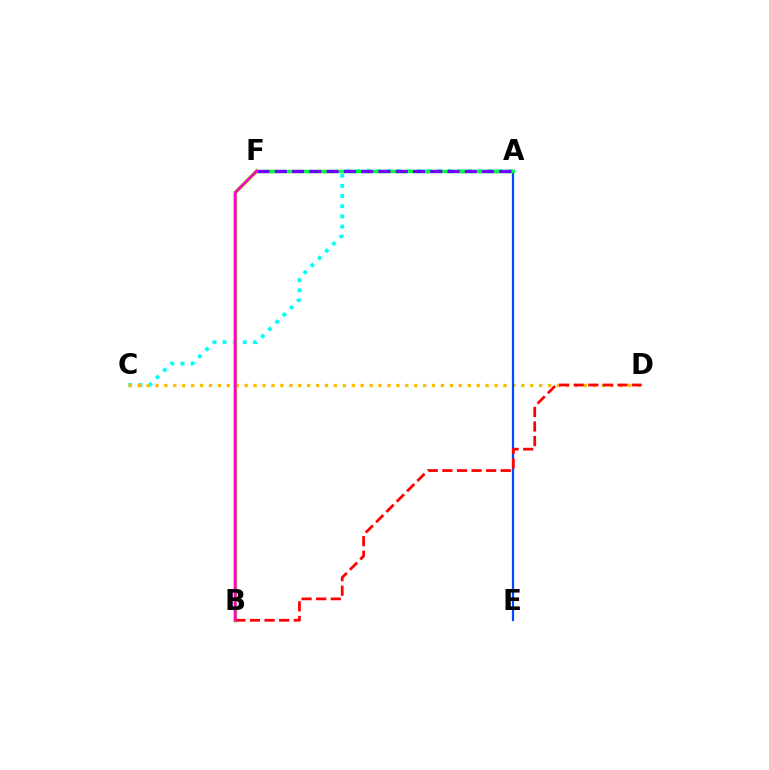{('A', 'C'): [{'color': '#00fff6', 'line_style': 'dotted', 'thickness': 2.77}], ('C', 'D'): [{'color': '#ffbd00', 'line_style': 'dotted', 'thickness': 2.42}], ('A', 'E'): [{'color': '#004bff', 'line_style': 'solid', 'thickness': 1.59}], ('A', 'F'): [{'color': '#00ff39', 'line_style': 'solid', 'thickness': 2.49}, {'color': '#7200ff', 'line_style': 'dashed', 'thickness': 2.35}], ('B', 'F'): [{'color': '#84ff00', 'line_style': 'solid', 'thickness': 2.85}, {'color': '#ff00cf', 'line_style': 'solid', 'thickness': 1.97}], ('B', 'D'): [{'color': '#ff0000', 'line_style': 'dashed', 'thickness': 1.98}]}